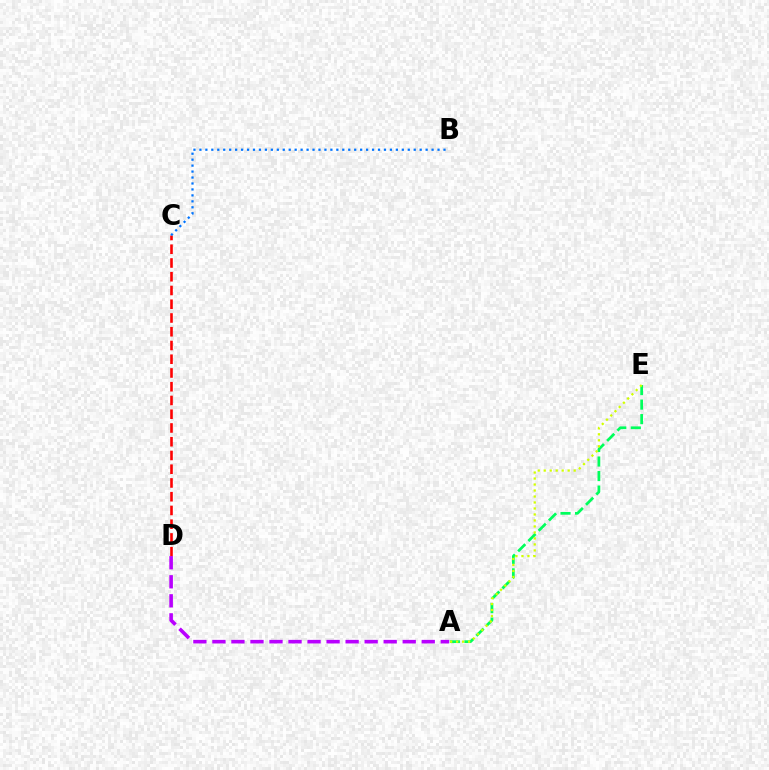{('A', 'E'): [{'color': '#00ff5c', 'line_style': 'dashed', 'thickness': 1.97}, {'color': '#d1ff00', 'line_style': 'dotted', 'thickness': 1.63}], ('C', 'D'): [{'color': '#ff0000', 'line_style': 'dashed', 'thickness': 1.87}], ('A', 'D'): [{'color': '#b900ff', 'line_style': 'dashed', 'thickness': 2.59}], ('B', 'C'): [{'color': '#0074ff', 'line_style': 'dotted', 'thickness': 1.62}]}